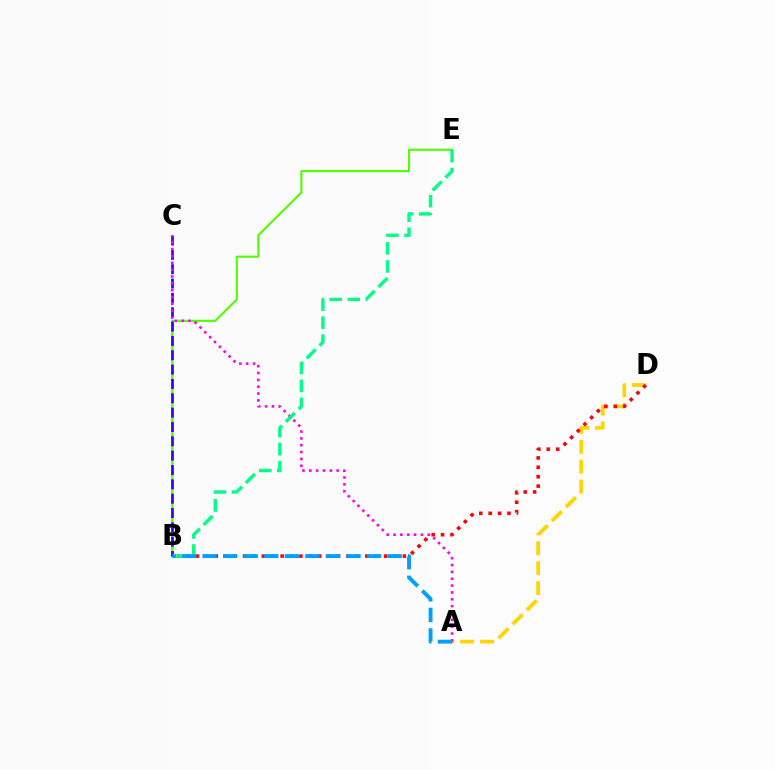{('A', 'D'): [{'color': '#ffd500', 'line_style': 'dashed', 'thickness': 2.7}], ('B', 'D'): [{'color': '#ff0000', 'line_style': 'dotted', 'thickness': 2.56}], ('B', 'E'): [{'color': '#4fff00', 'line_style': 'solid', 'thickness': 1.52}, {'color': '#00ff86', 'line_style': 'dashed', 'thickness': 2.45}], ('B', 'C'): [{'color': '#3700ff', 'line_style': 'dashed', 'thickness': 1.95}], ('A', 'C'): [{'color': '#ff00ed', 'line_style': 'dotted', 'thickness': 1.86}], ('A', 'B'): [{'color': '#009eff', 'line_style': 'dashed', 'thickness': 2.79}]}